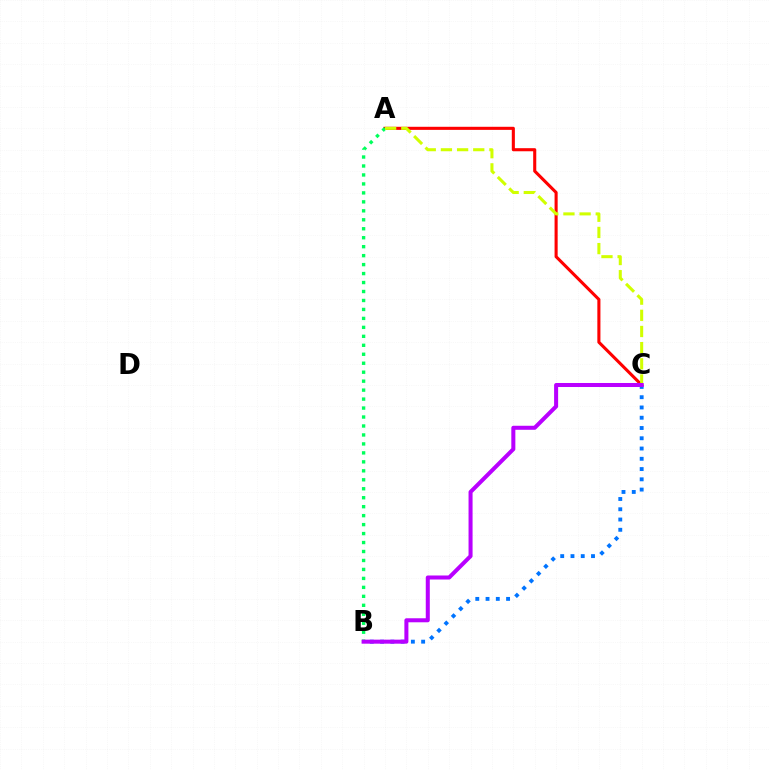{('B', 'C'): [{'color': '#0074ff', 'line_style': 'dotted', 'thickness': 2.79}, {'color': '#b900ff', 'line_style': 'solid', 'thickness': 2.9}], ('A', 'C'): [{'color': '#ff0000', 'line_style': 'solid', 'thickness': 2.22}, {'color': '#d1ff00', 'line_style': 'dashed', 'thickness': 2.2}], ('A', 'B'): [{'color': '#00ff5c', 'line_style': 'dotted', 'thickness': 2.44}]}